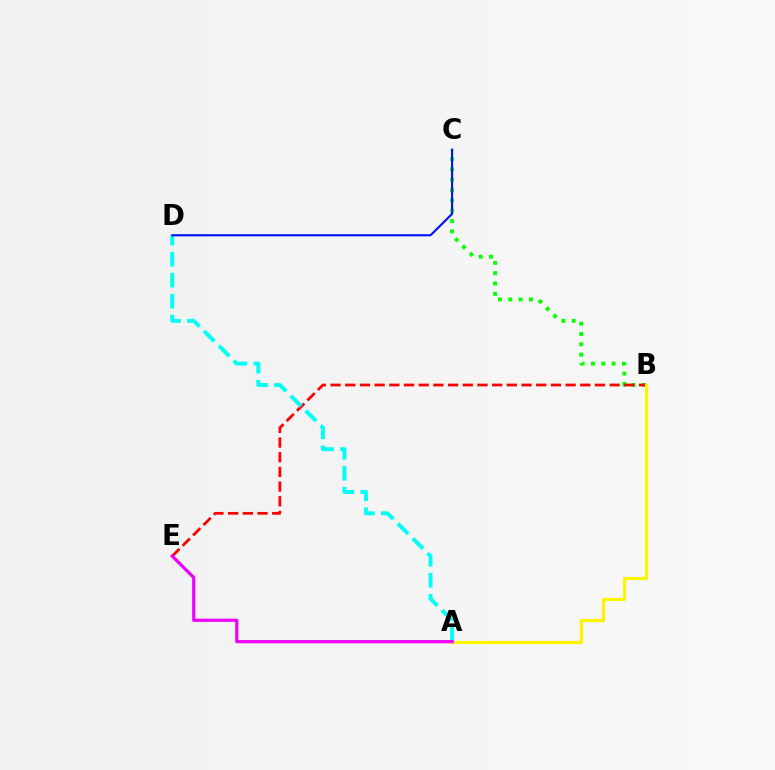{('B', 'C'): [{'color': '#08ff00', 'line_style': 'dotted', 'thickness': 2.81}], ('B', 'E'): [{'color': '#ff0000', 'line_style': 'dashed', 'thickness': 2.0}], ('A', 'B'): [{'color': '#fcf500', 'line_style': 'solid', 'thickness': 2.29}], ('A', 'D'): [{'color': '#00fff6', 'line_style': 'dashed', 'thickness': 2.85}], ('A', 'E'): [{'color': '#ee00ff', 'line_style': 'solid', 'thickness': 2.32}], ('C', 'D'): [{'color': '#0010ff', 'line_style': 'solid', 'thickness': 1.52}]}